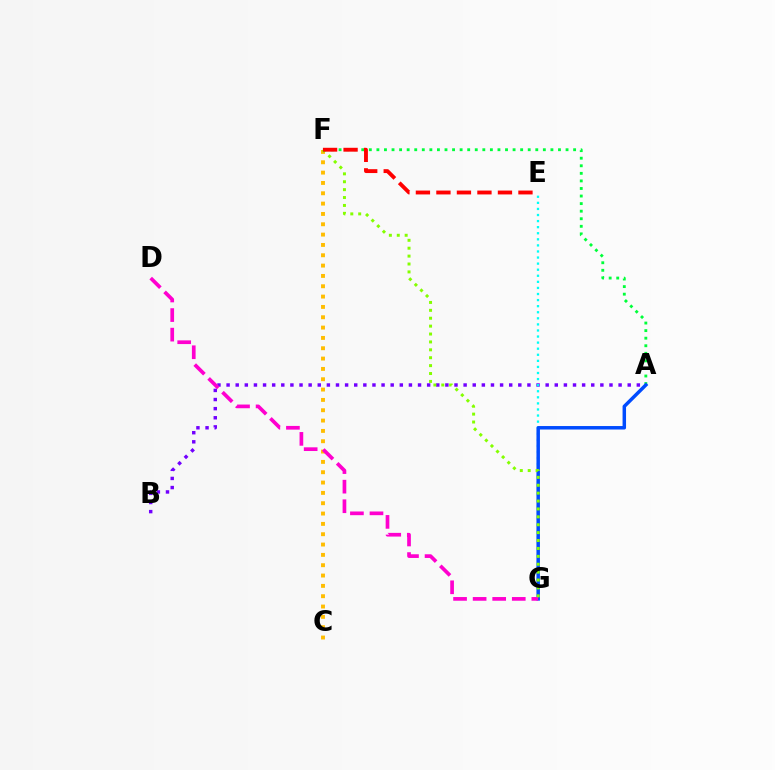{('A', 'B'): [{'color': '#7200ff', 'line_style': 'dotted', 'thickness': 2.48}], ('A', 'F'): [{'color': '#00ff39', 'line_style': 'dotted', 'thickness': 2.06}], ('E', 'G'): [{'color': '#00fff6', 'line_style': 'dotted', 'thickness': 1.65}], ('C', 'F'): [{'color': '#ffbd00', 'line_style': 'dotted', 'thickness': 2.81}], ('A', 'G'): [{'color': '#004bff', 'line_style': 'solid', 'thickness': 2.5}], ('D', 'G'): [{'color': '#ff00cf', 'line_style': 'dashed', 'thickness': 2.66}], ('F', 'G'): [{'color': '#84ff00', 'line_style': 'dotted', 'thickness': 2.15}], ('E', 'F'): [{'color': '#ff0000', 'line_style': 'dashed', 'thickness': 2.79}]}